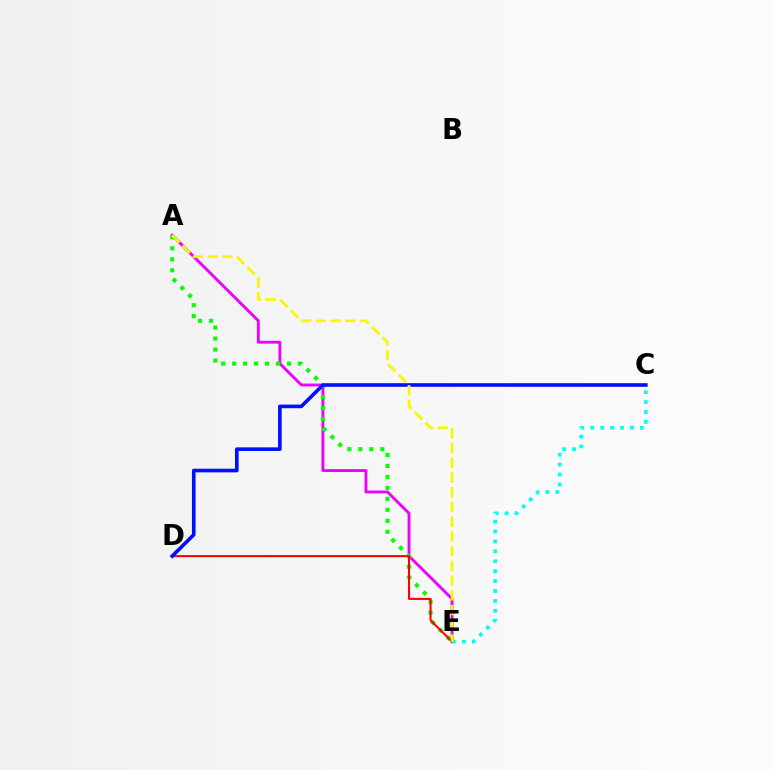{('A', 'E'): [{'color': '#ee00ff', 'line_style': 'solid', 'thickness': 2.07}, {'color': '#08ff00', 'line_style': 'dotted', 'thickness': 2.98}, {'color': '#fcf500', 'line_style': 'dashed', 'thickness': 2.0}], ('D', 'E'): [{'color': '#ff0000', 'line_style': 'solid', 'thickness': 1.5}], ('C', 'D'): [{'color': '#0010ff', 'line_style': 'solid', 'thickness': 2.61}], ('C', 'E'): [{'color': '#00fff6', 'line_style': 'dotted', 'thickness': 2.69}]}